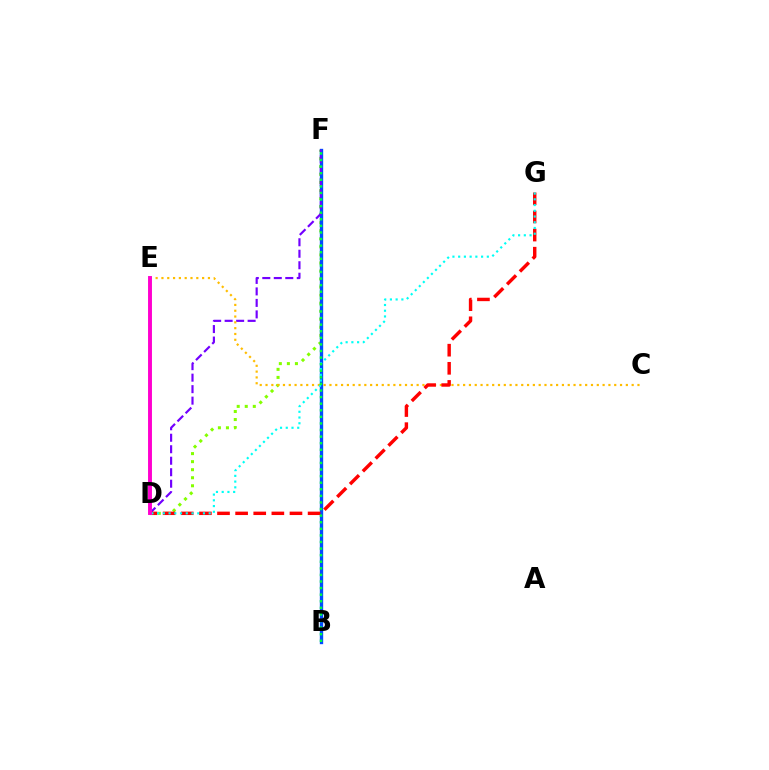{('D', 'F'): [{'color': '#84ff00', 'line_style': 'dotted', 'thickness': 2.18}, {'color': '#7200ff', 'line_style': 'dashed', 'thickness': 1.56}], ('B', 'F'): [{'color': '#004bff', 'line_style': 'solid', 'thickness': 2.41}, {'color': '#00ff39', 'line_style': 'dotted', 'thickness': 1.79}], ('C', 'E'): [{'color': '#ffbd00', 'line_style': 'dotted', 'thickness': 1.58}], ('D', 'G'): [{'color': '#ff0000', 'line_style': 'dashed', 'thickness': 2.46}, {'color': '#00fff6', 'line_style': 'dotted', 'thickness': 1.56}], ('D', 'E'): [{'color': '#ff00cf', 'line_style': 'solid', 'thickness': 2.82}]}